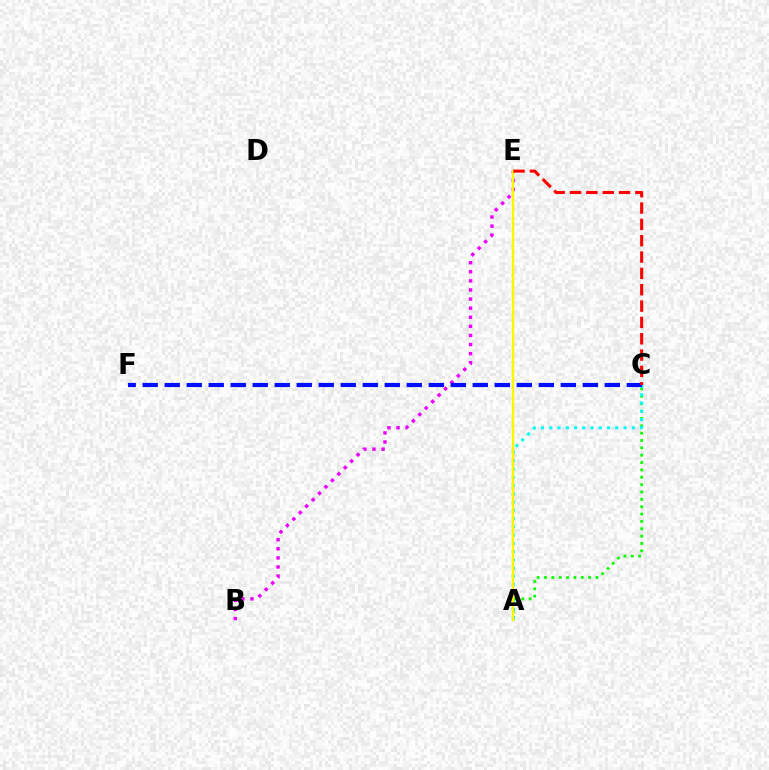{('A', 'C'): [{'color': '#08ff00', 'line_style': 'dotted', 'thickness': 2.0}, {'color': '#00fff6', 'line_style': 'dotted', 'thickness': 2.24}], ('B', 'E'): [{'color': '#ee00ff', 'line_style': 'dotted', 'thickness': 2.47}], ('A', 'E'): [{'color': '#fcf500', 'line_style': 'solid', 'thickness': 1.7}], ('C', 'F'): [{'color': '#0010ff', 'line_style': 'dashed', 'thickness': 2.99}], ('C', 'E'): [{'color': '#ff0000', 'line_style': 'dashed', 'thickness': 2.22}]}